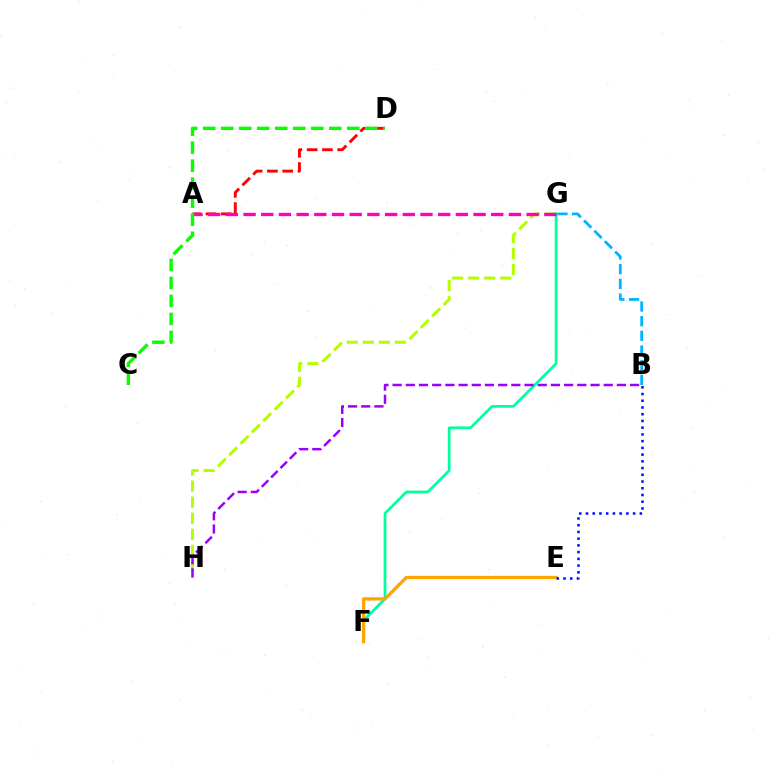{('G', 'H'): [{'color': '#b3ff00', 'line_style': 'dashed', 'thickness': 2.18}], ('F', 'G'): [{'color': '#00ff9d', 'line_style': 'solid', 'thickness': 1.96}], ('B', 'H'): [{'color': '#9b00ff', 'line_style': 'dashed', 'thickness': 1.79}], ('A', 'D'): [{'color': '#ff0000', 'line_style': 'dashed', 'thickness': 2.08}], ('E', 'F'): [{'color': '#ffa500', 'line_style': 'solid', 'thickness': 2.36}], ('B', 'E'): [{'color': '#0010ff', 'line_style': 'dotted', 'thickness': 1.83}], ('A', 'G'): [{'color': '#ff00bd', 'line_style': 'dashed', 'thickness': 2.4}], ('C', 'D'): [{'color': '#08ff00', 'line_style': 'dashed', 'thickness': 2.45}], ('B', 'G'): [{'color': '#00b5ff', 'line_style': 'dashed', 'thickness': 1.99}]}